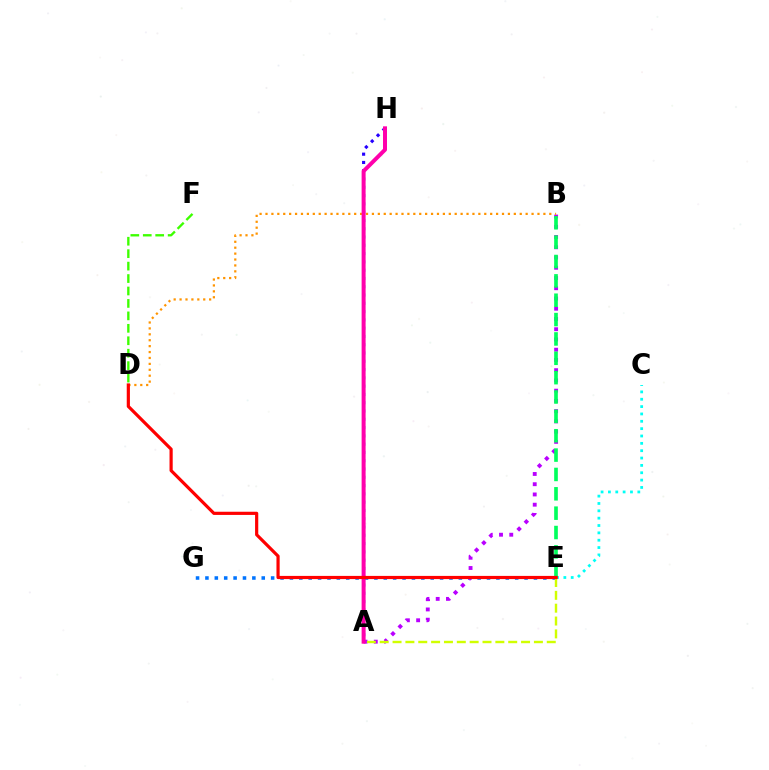{('A', 'H'): [{'color': '#2500ff', 'line_style': 'dotted', 'thickness': 2.25}, {'color': '#ff00ac', 'line_style': 'solid', 'thickness': 2.87}], ('C', 'E'): [{'color': '#00fff6', 'line_style': 'dotted', 'thickness': 2.0}], ('E', 'G'): [{'color': '#0074ff', 'line_style': 'dotted', 'thickness': 2.55}], ('D', 'F'): [{'color': '#3dff00', 'line_style': 'dashed', 'thickness': 1.69}], ('A', 'B'): [{'color': '#b900ff', 'line_style': 'dotted', 'thickness': 2.78}], ('B', 'D'): [{'color': '#ff9400', 'line_style': 'dotted', 'thickness': 1.61}], ('A', 'E'): [{'color': '#d1ff00', 'line_style': 'dashed', 'thickness': 1.75}], ('B', 'E'): [{'color': '#00ff5c', 'line_style': 'dashed', 'thickness': 2.63}], ('D', 'E'): [{'color': '#ff0000', 'line_style': 'solid', 'thickness': 2.29}]}